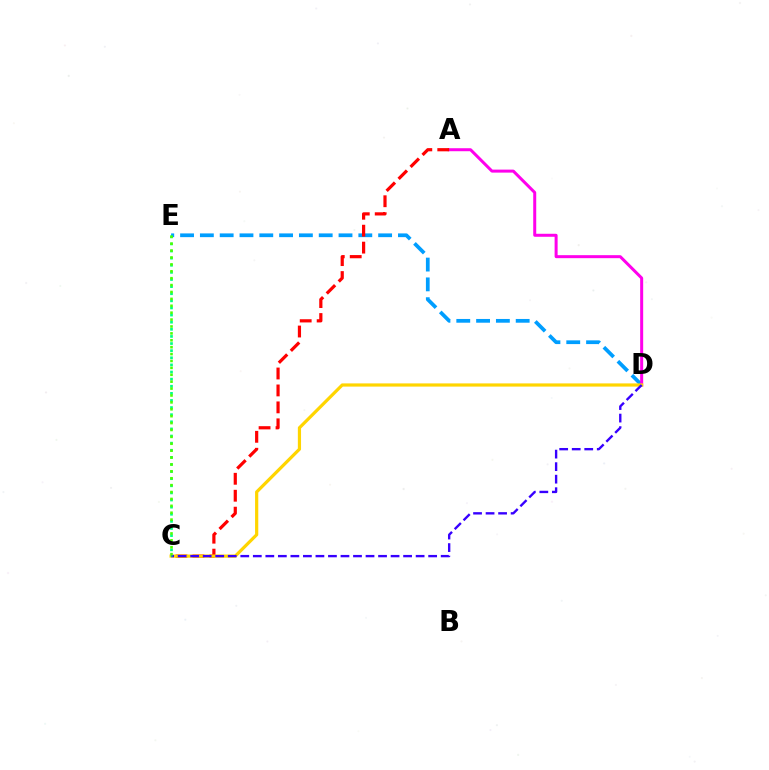{('D', 'E'): [{'color': '#009eff', 'line_style': 'dashed', 'thickness': 2.69}], ('A', 'D'): [{'color': '#ff00ed', 'line_style': 'solid', 'thickness': 2.16}], ('A', 'C'): [{'color': '#ff0000', 'line_style': 'dashed', 'thickness': 2.3}], ('C', 'D'): [{'color': '#ffd500', 'line_style': 'solid', 'thickness': 2.31}, {'color': '#3700ff', 'line_style': 'dashed', 'thickness': 1.7}], ('C', 'E'): [{'color': '#00ff86', 'line_style': 'dotted', 'thickness': 1.93}, {'color': '#4fff00', 'line_style': 'dotted', 'thickness': 1.87}]}